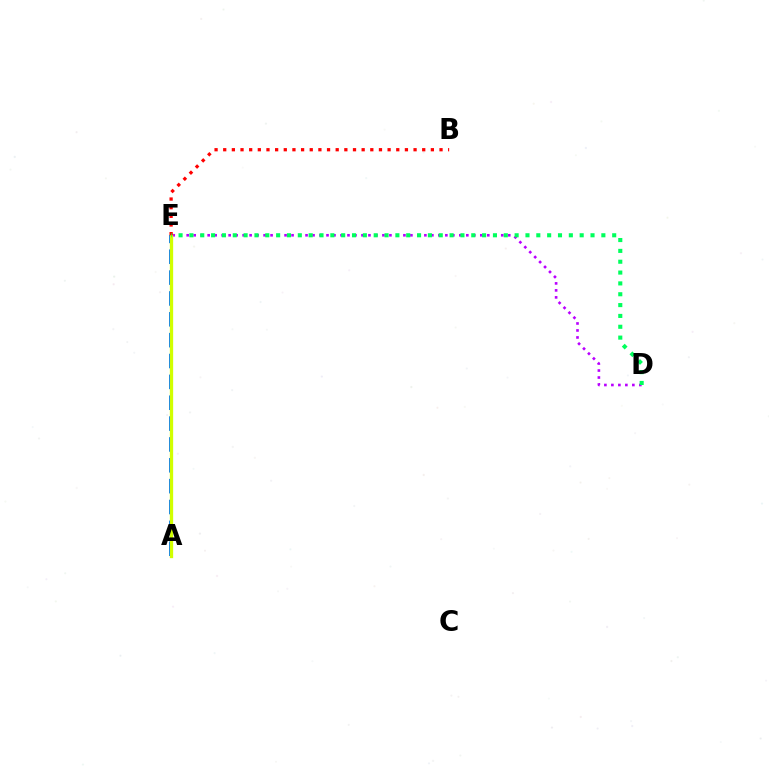{('A', 'E'): [{'color': '#0074ff', 'line_style': 'dashed', 'thickness': 2.83}, {'color': '#d1ff00', 'line_style': 'solid', 'thickness': 2.38}], ('D', 'E'): [{'color': '#b900ff', 'line_style': 'dotted', 'thickness': 1.9}, {'color': '#00ff5c', 'line_style': 'dotted', 'thickness': 2.95}], ('B', 'E'): [{'color': '#ff0000', 'line_style': 'dotted', 'thickness': 2.35}]}